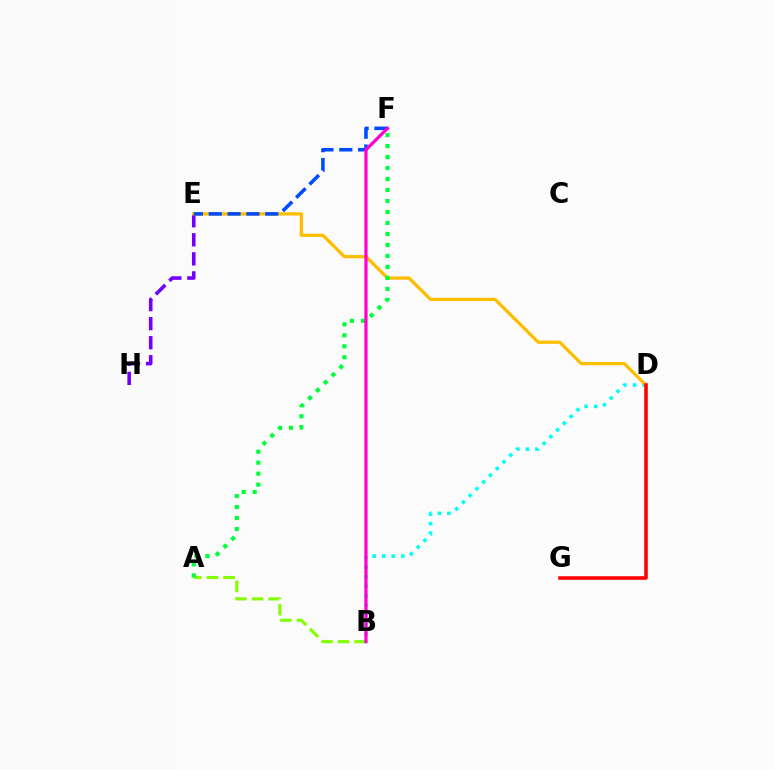{('B', 'D'): [{'color': '#00fff6', 'line_style': 'dotted', 'thickness': 2.59}], ('E', 'H'): [{'color': '#7200ff', 'line_style': 'dashed', 'thickness': 2.59}], ('D', 'E'): [{'color': '#ffbd00', 'line_style': 'solid', 'thickness': 2.34}], ('E', 'F'): [{'color': '#004bff', 'line_style': 'dashed', 'thickness': 2.56}], ('A', 'B'): [{'color': '#84ff00', 'line_style': 'dashed', 'thickness': 2.26}], ('D', 'G'): [{'color': '#ff0000', 'line_style': 'solid', 'thickness': 2.55}], ('A', 'F'): [{'color': '#00ff39', 'line_style': 'dotted', 'thickness': 2.98}], ('B', 'F'): [{'color': '#ff00cf', 'line_style': 'solid', 'thickness': 2.31}]}